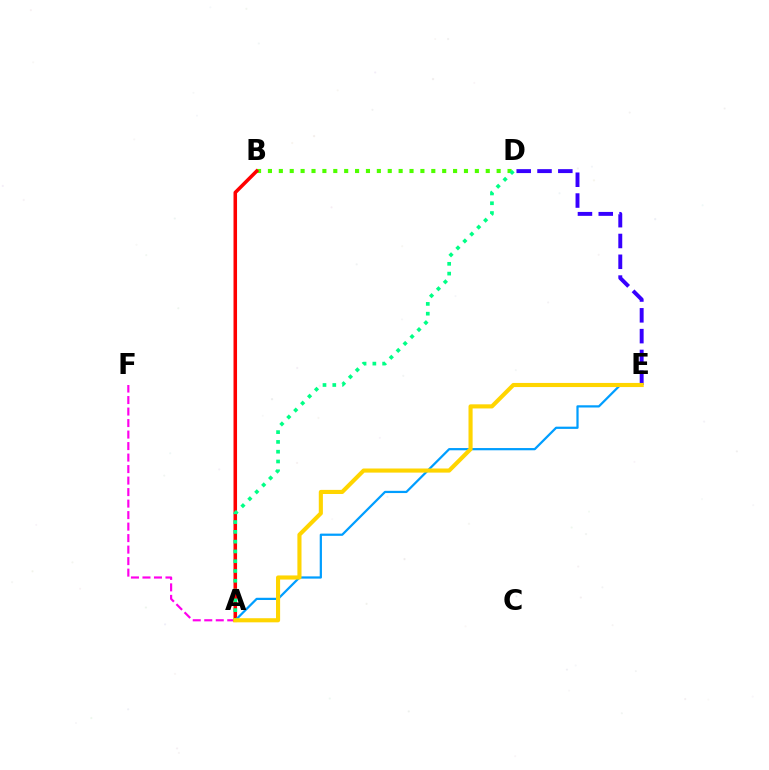{('B', 'D'): [{'color': '#4fff00', 'line_style': 'dotted', 'thickness': 2.96}], ('A', 'F'): [{'color': '#ff00ed', 'line_style': 'dashed', 'thickness': 1.56}], ('A', 'B'): [{'color': '#ff0000', 'line_style': 'solid', 'thickness': 2.55}], ('D', 'E'): [{'color': '#3700ff', 'line_style': 'dashed', 'thickness': 2.83}], ('A', 'E'): [{'color': '#009eff', 'line_style': 'solid', 'thickness': 1.61}, {'color': '#ffd500', 'line_style': 'solid', 'thickness': 2.96}], ('A', 'D'): [{'color': '#00ff86', 'line_style': 'dotted', 'thickness': 2.66}]}